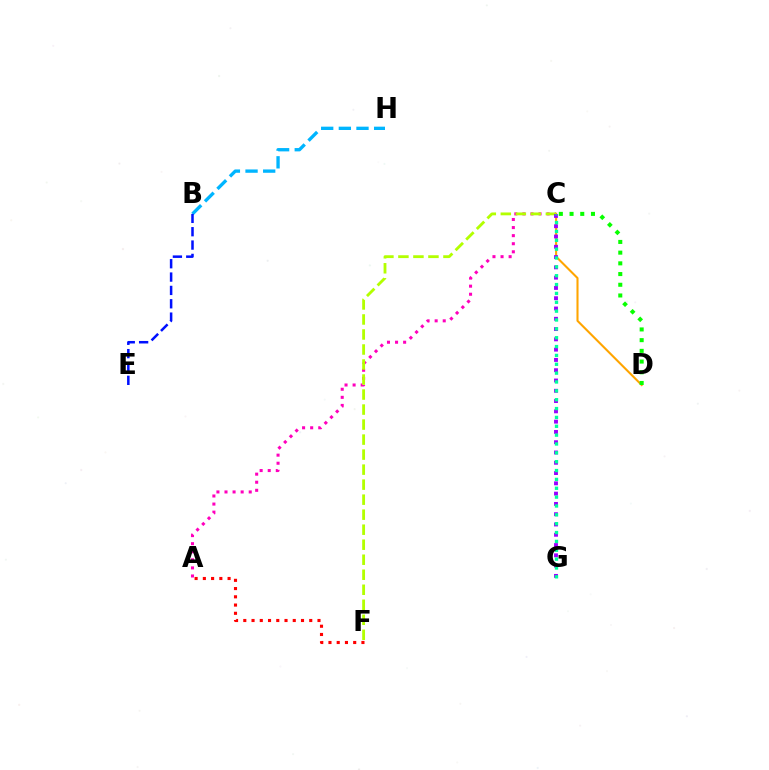{('A', 'C'): [{'color': '#ff00bd', 'line_style': 'dotted', 'thickness': 2.19}], ('C', 'D'): [{'color': '#ffa500', 'line_style': 'solid', 'thickness': 1.5}, {'color': '#08ff00', 'line_style': 'dotted', 'thickness': 2.91}], ('C', 'F'): [{'color': '#b3ff00', 'line_style': 'dashed', 'thickness': 2.04}], ('B', 'H'): [{'color': '#00b5ff', 'line_style': 'dashed', 'thickness': 2.4}], ('C', 'G'): [{'color': '#9b00ff', 'line_style': 'dotted', 'thickness': 2.79}, {'color': '#00ff9d', 'line_style': 'dotted', 'thickness': 2.41}], ('A', 'F'): [{'color': '#ff0000', 'line_style': 'dotted', 'thickness': 2.24}], ('B', 'E'): [{'color': '#0010ff', 'line_style': 'dashed', 'thickness': 1.81}]}